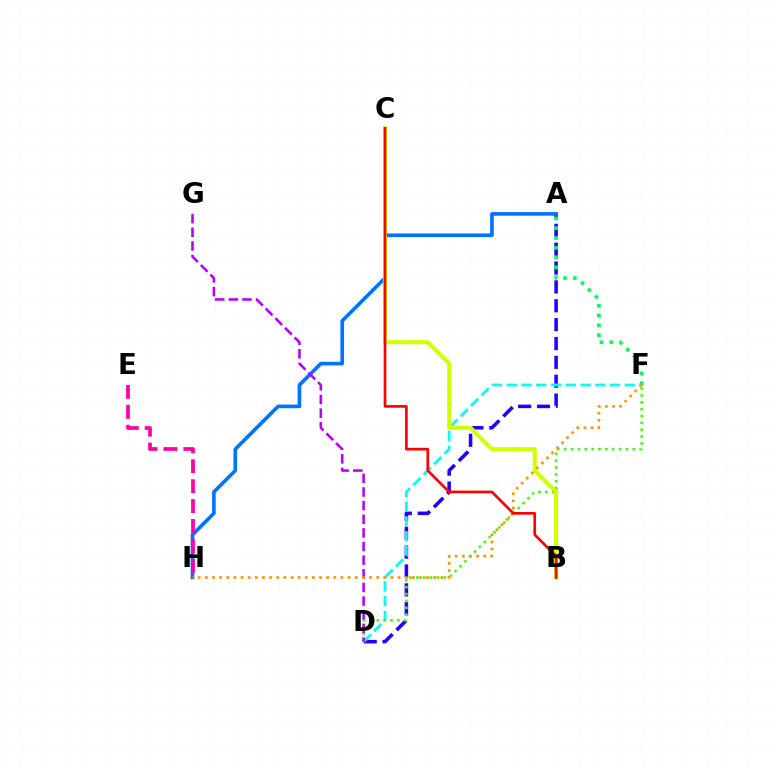{('A', 'D'): [{'color': '#2500ff', 'line_style': 'dashed', 'thickness': 2.56}], ('D', 'F'): [{'color': '#00fff6', 'line_style': 'dashed', 'thickness': 2.0}, {'color': '#3dff00', 'line_style': 'dotted', 'thickness': 1.86}], ('A', 'H'): [{'color': '#0074ff', 'line_style': 'solid', 'thickness': 2.62}], ('A', 'F'): [{'color': '#00ff5c', 'line_style': 'dotted', 'thickness': 2.66}], ('E', 'H'): [{'color': '#ff00ac', 'line_style': 'dashed', 'thickness': 2.7}], ('D', 'G'): [{'color': '#b900ff', 'line_style': 'dashed', 'thickness': 1.85}], ('B', 'C'): [{'color': '#d1ff00', 'line_style': 'solid', 'thickness': 2.96}, {'color': '#ff0000', 'line_style': 'solid', 'thickness': 1.92}], ('F', 'H'): [{'color': '#ff9400', 'line_style': 'dotted', 'thickness': 1.94}]}